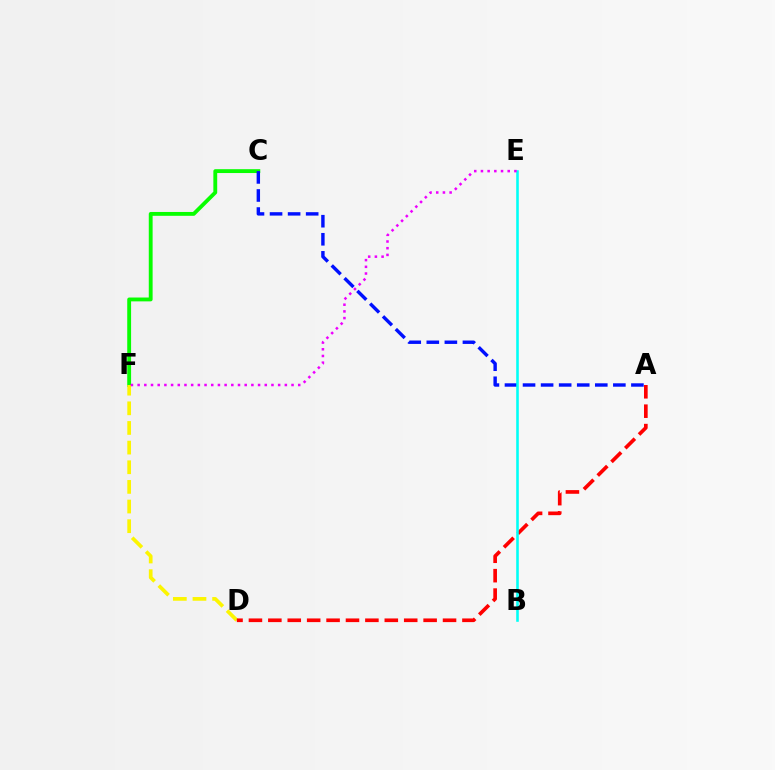{('C', 'F'): [{'color': '#08ff00', 'line_style': 'solid', 'thickness': 2.77}], ('D', 'F'): [{'color': '#fcf500', 'line_style': 'dashed', 'thickness': 2.67}], ('A', 'D'): [{'color': '#ff0000', 'line_style': 'dashed', 'thickness': 2.64}], ('A', 'C'): [{'color': '#0010ff', 'line_style': 'dashed', 'thickness': 2.45}], ('B', 'E'): [{'color': '#00fff6', 'line_style': 'solid', 'thickness': 1.86}], ('E', 'F'): [{'color': '#ee00ff', 'line_style': 'dotted', 'thickness': 1.82}]}